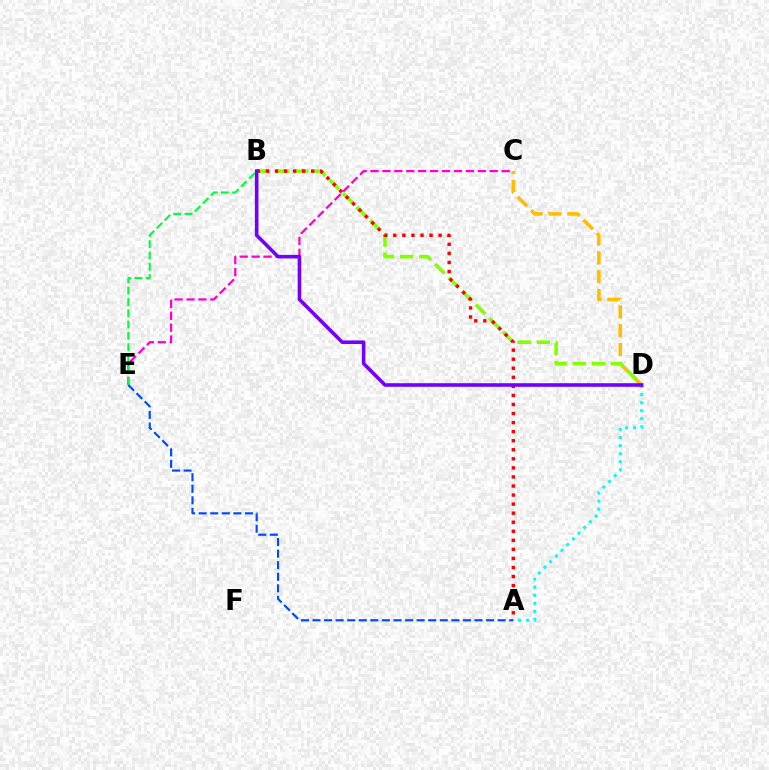{('C', 'D'): [{'color': '#ffbd00', 'line_style': 'dashed', 'thickness': 2.56}], ('C', 'E'): [{'color': '#ff00cf', 'line_style': 'dashed', 'thickness': 1.62}], ('B', 'E'): [{'color': '#00ff39', 'line_style': 'dashed', 'thickness': 1.54}], ('B', 'D'): [{'color': '#84ff00', 'line_style': 'dashed', 'thickness': 2.6}, {'color': '#7200ff', 'line_style': 'solid', 'thickness': 2.58}], ('A', 'E'): [{'color': '#004bff', 'line_style': 'dashed', 'thickness': 1.57}], ('A', 'B'): [{'color': '#ff0000', 'line_style': 'dotted', 'thickness': 2.46}], ('A', 'D'): [{'color': '#00fff6', 'line_style': 'dotted', 'thickness': 2.19}]}